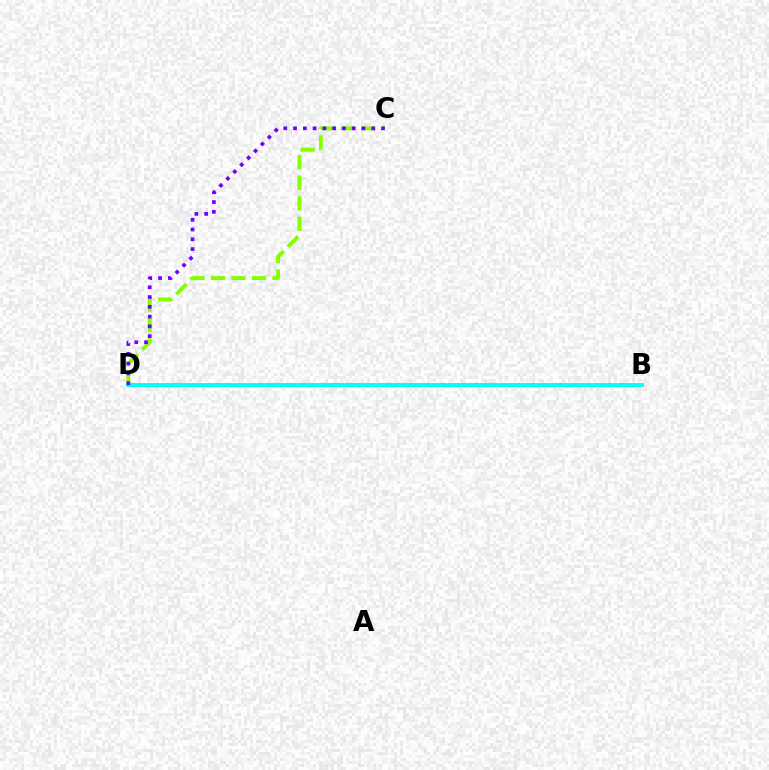{('C', 'D'): [{'color': '#84ff00', 'line_style': 'dashed', 'thickness': 2.79}, {'color': '#7200ff', 'line_style': 'dotted', 'thickness': 2.66}], ('B', 'D'): [{'color': '#ff0000', 'line_style': 'solid', 'thickness': 1.9}, {'color': '#00fff6', 'line_style': 'solid', 'thickness': 2.81}]}